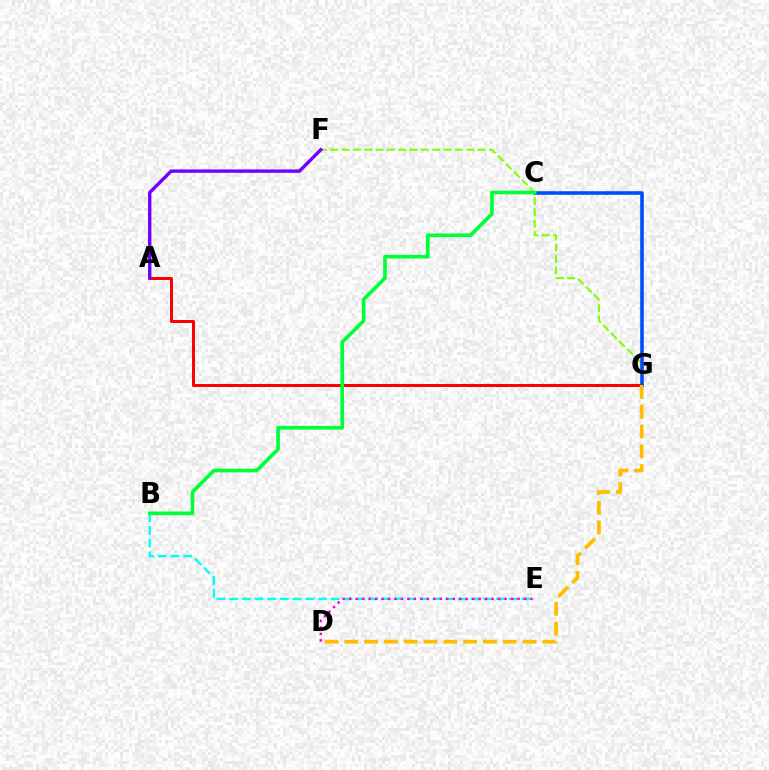{('A', 'G'): [{'color': '#ff0000', 'line_style': 'solid', 'thickness': 2.15}], ('F', 'G'): [{'color': '#84ff00', 'line_style': 'dashed', 'thickness': 1.54}], ('B', 'E'): [{'color': '#00fff6', 'line_style': 'dashed', 'thickness': 1.73}], ('A', 'F'): [{'color': '#7200ff', 'line_style': 'solid', 'thickness': 2.43}], ('C', 'G'): [{'color': '#004bff', 'line_style': 'solid', 'thickness': 2.58}], ('B', 'C'): [{'color': '#00ff39', 'line_style': 'solid', 'thickness': 2.63}], ('D', 'G'): [{'color': '#ffbd00', 'line_style': 'dashed', 'thickness': 2.69}], ('D', 'E'): [{'color': '#ff00cf', 'line_style': 'dotted', 'thickness': 1.76}]}